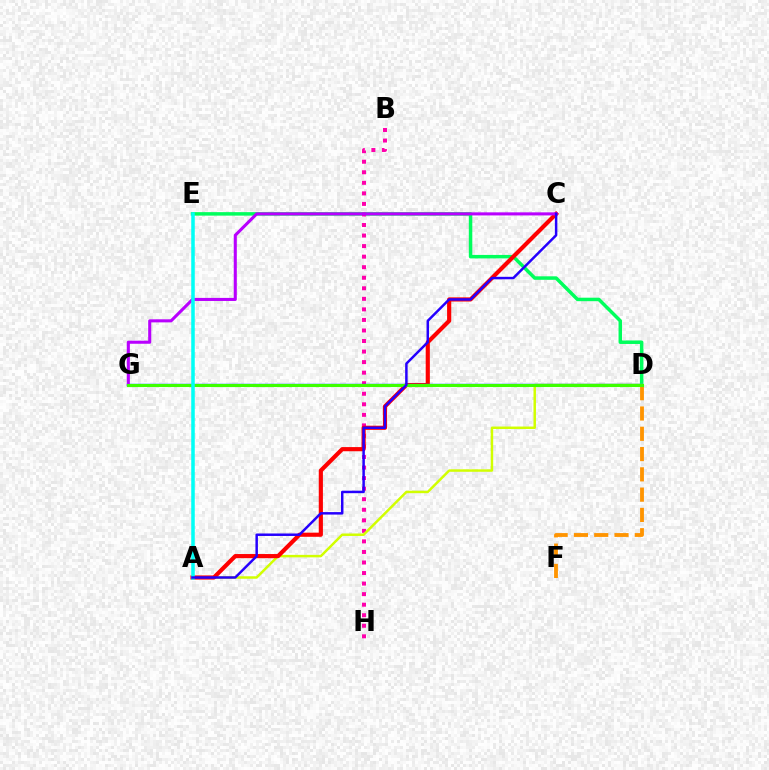{('D', 'E'): [{'color': '#00ff5c', 'line_style': 'solid', 'thickness': 2.51}], ('B', 'H'): [{'color': '#ff00ac', 'line_style': 'dotted', 'thickness': 2.87}], ('A', 'D'): [{'color': '#d1ff00', 'line_style': 'solid', 'thickness': 1.78}], ('A', 'C'): [{'color': '#ff0000', 'line_style': 'solid', 'thickness': 2.99}, {'color': '#2500ff', 'line_style': 'solid', 'thickness': 1.78}], ('D', 'F'): [{'color': '#ff9400', 'line_style': 'dashed', 'thickness': 2.76}], ('D', 'G'): [{'color': '#0074ff', 'line_style': 'solid', 'thickness': 1.74}, {'color': '#3dff00', 'line_style': 'solid', 'thickness': 2.21}], ('C', 'G'): [{'color': '#b900ff', 'line_style': 'solid', 'thickness': 2.21}], ('A', 'E'): [{'color': '#00fff6', 'line_style': 'solid', 'thickness': 2.54}]}